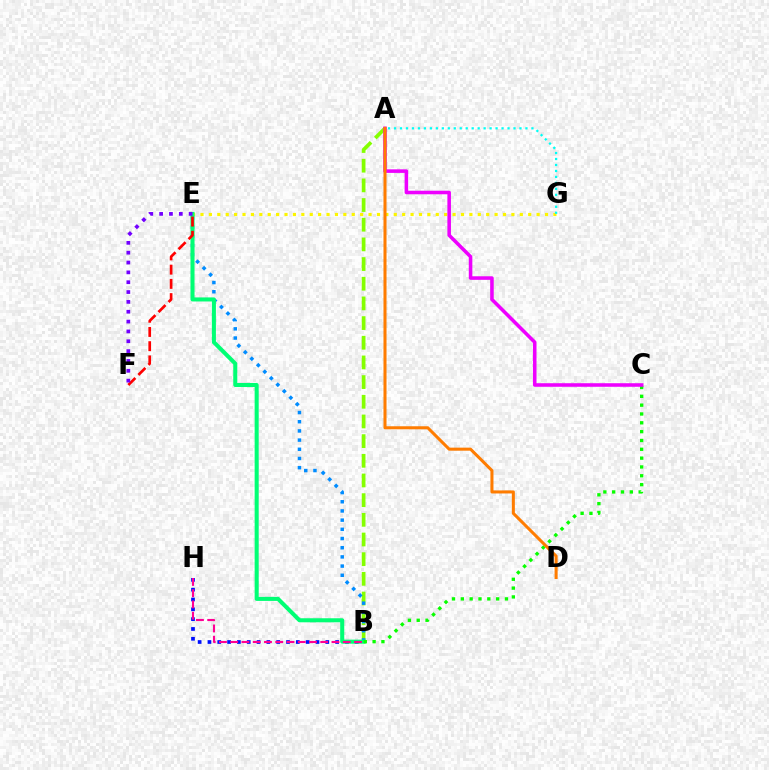{('A', 'B'): [{'color': '#84ff00', 'line_style': 'dashed', 'thickness': 2.67}], ('B', 'E'): [{'color': '#008cff', 'line_style': 'dotted', 'thickness': 2.5}, {'color': '#00ff74', 'line_style': 'solid', 'thickness': 2.92}], ('B', 'H'): [{'color': '#0010ff', 'line_style': 'dotted', 'thickness': 2.67}, {'color': '#ff0094', 'line_style': 'dashed', 'thickness': 1.53}], ('E', 'G'): [{'color': '#fcf500', 'line_style': 'dotted', 'thickness': 2.28}], ('E', 'F'): [{'color': '#ff0000', 'line_style': 'dashed', 'thickness': 1.93}, {'color': '#7200ff', 'line_style': 'dotted', 'thickness': 2.67}], ('B', 'C'): [{'color': '#08ff00', 'line_style': 'dotted', 'thickness': 2.4}], ('A', 'C'): [{'color': '#ee00ff', 'line_style': 'solid', 'thickness': 2.56}], ('A', 'D'): [{'color': '#ff7c00', 'line_style': 'solid', 'thickness': 2.19}], ('A', 'G'): [{'color': '#00fff6', 'line_style': 'dotted', 'thickness': 1.62}]}